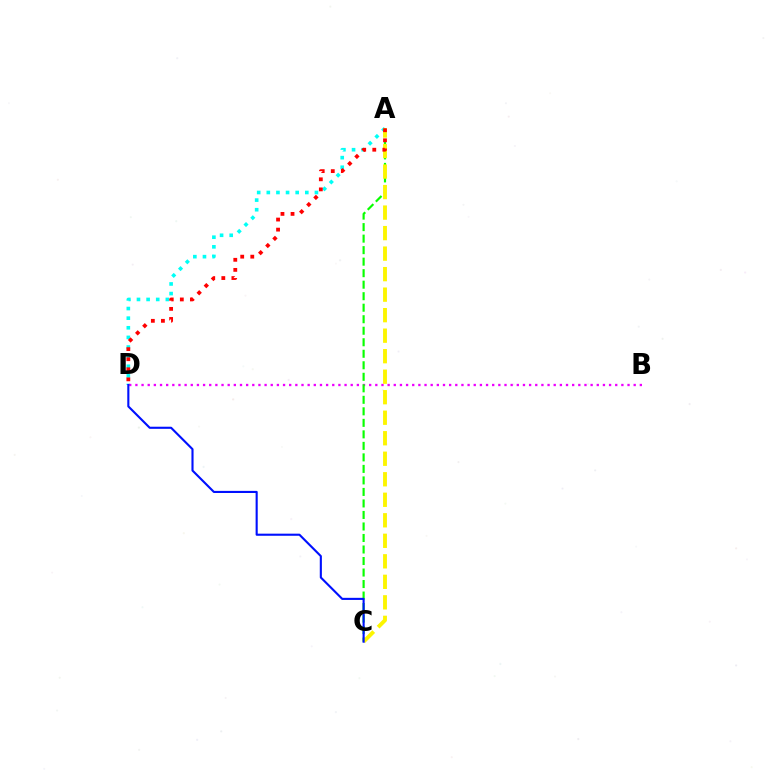{('A', 'D'): [{'color': '#00fff6', 'line_style': 'dotted', 'thickness': 2.61}, {'color': '#ff0000', 'line_style': 'dotted', 'thickness': 2.74}], ('B', 'D'): [{'color': '#ee00ff', 'line_style': 'dotted', 'thickness': 1.67}], ('A', 'C'): [{'color': '#08ff00', 'line_style': 'dashed', 'thickness': 1.56}, {'color': '#fcf500', 'line_style': 'dashed', 'thickness': 2.79}], ('C', 'D'): [{'color': '#0010ff', 'line_style': 'solid', 'thickness': 1.52}]}